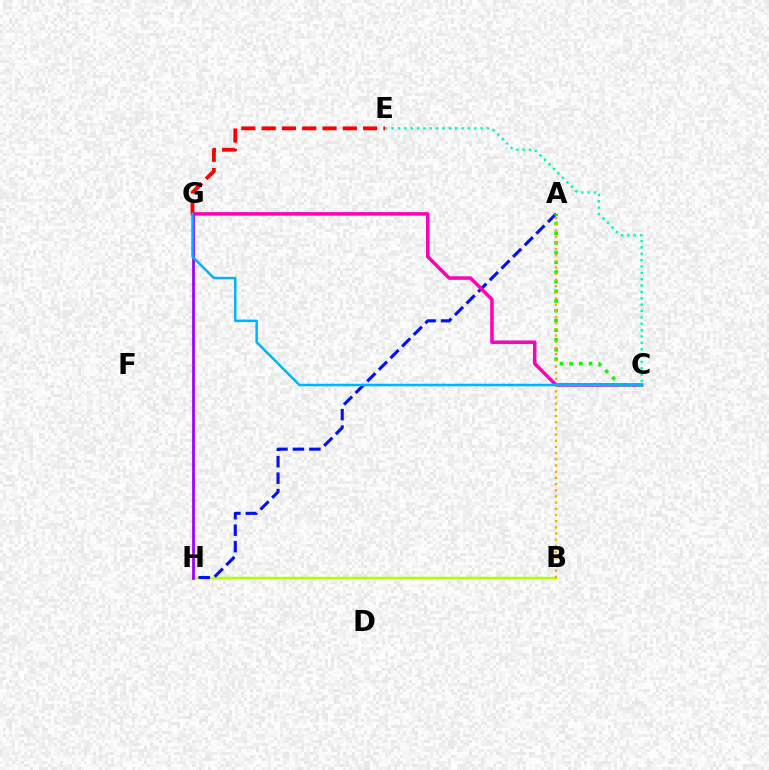{('B', 'H'): [{'color': '#b3ff00', 'line_style': 'solid', 'thickness': 1.75}], ('A', 'H'): [{'color': '#0010ff', 'line_style': 'dashed', 'thickness': 2.23}], ('C', 'G'): [{'color': '#ff00bd', 'line_style': 'solid', 'thickness': 2.53}, {'color': '#00b5ff', 'line_style': 'solid', 'thickness': 1.82}], ('G', 'H'): [{'color': '#9b00ff', 'line_style': 'solid', 'thickness': 1.96}], ('A', 'C'): [{'color': '#08ff00', 'line_style': 'dotted', 'thickness': 2.63}], ('E', 'G'): [{'color': '#ff0000', 'line_style': 'dashed', 'thickness': 2.76}], ('C', 'E'): [{'color': '#00ff9d', 'line_style': 'dotted', 'thickness': 1.73}], ('A', 'B'): [{'color': '#ffa500', 'line_style': 'dotted', 'thickness': 1.68}]}